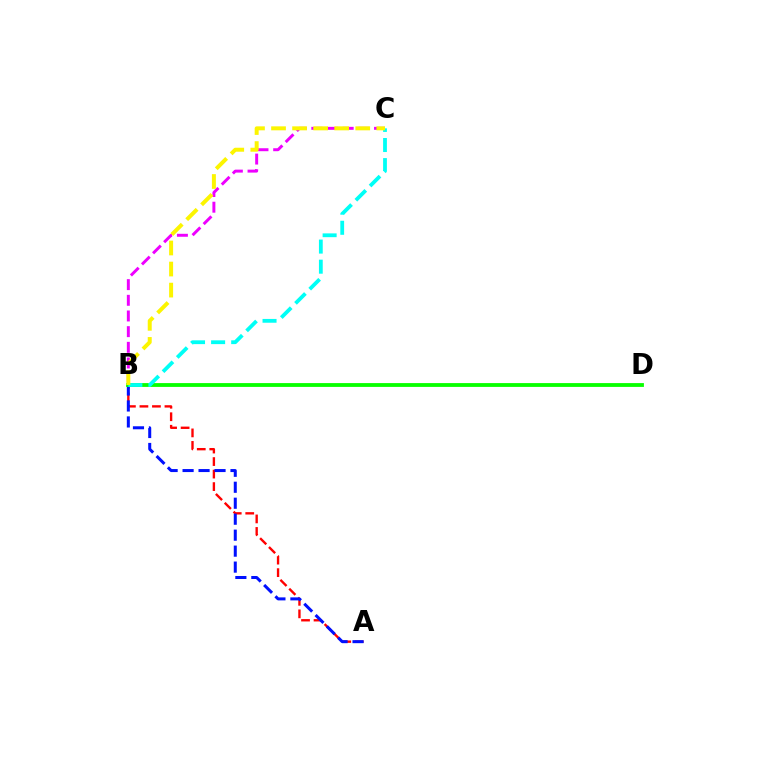{('A', 'B'): [{'color': '#ff0000', 'line_style': 'dashed', 'thickness': 1.7}, {'color': '#0010ff', 'line_style': 'dashed', 'thickness': 2.17}], ('B', 'C'): [{'color': '#ee00ff', 'line_style': 'dashed', 'thickness': 2.13}, {'color': '#00fff6', 'line_style': 'dashed', 'thickness': 2.73}, {'color': '#fcf500', 'line_style': 'dashed', 'thickness': 2.86}], ('B', 'D'): [{'color': '#08ff00', 'line_style': 'solid', 'thickness': 2.75}]}